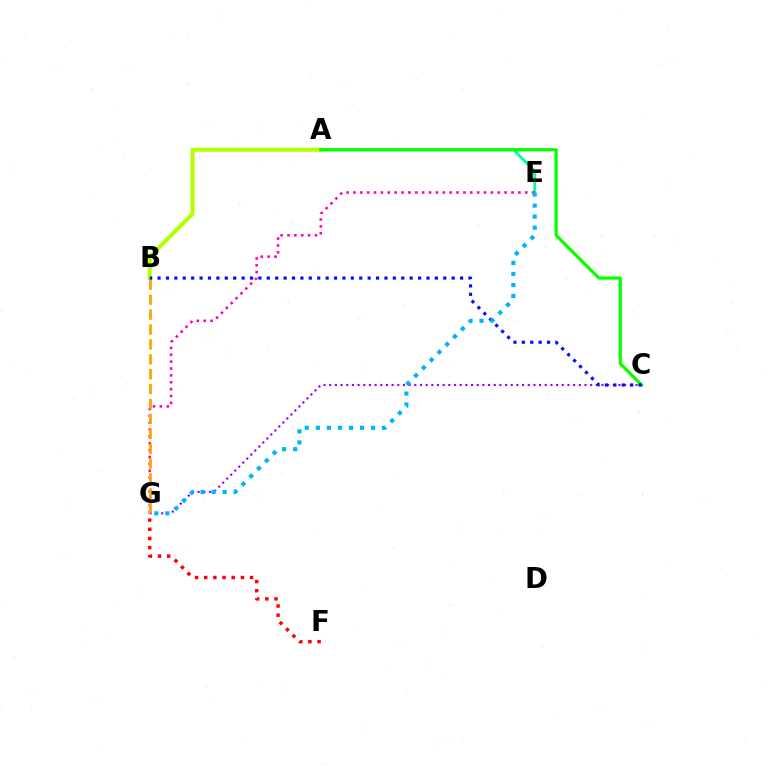{('A', 'B'): [{'color': '#b3ff00', 'line_style': 'solid', 'thickness': 2.89}], ('A', 'E'): [{'color': '#00ff9d', 'line_style': 'solid', 'thickness': 2.0}], ('A', 'C'): [{'color': '#08ff00', 'line_style': 'solid', 'thickness': 2.33}], ('C', 'G'): [{'color': '#9b00ff', 'line_style': 'dotted', 'thickness': 1.54}], ('E', 'G'): [{'color': '#ff00bd', 'line_style': 'dotted', 'thickness': 1.87}, {'color': '#00b5ff', 'line_style': 'dotted', 'thickness': 3.0}], ('B', 'G'): [{'color': '#ffa500', 'line_style': 'dashed', 'thickness': 2.02}], ('B', 'C'): [{'color': '#0010ff', 'line_style': 'dotted', 'thickness': 2.28}], ('F', 'G'): [{'color': '#ff0000', 'line_style': 'dotted', 'thickness': 2.49}]}